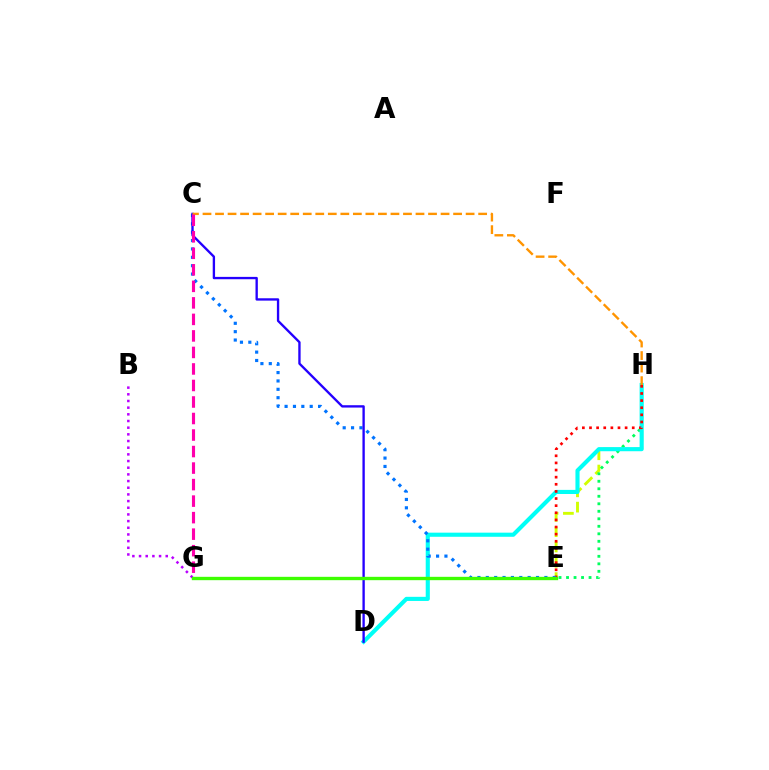{('B', 'G'): [{'color': '#b900ff', 'line_style': 'dotted', 'thickness': 1.81}], ('E', 'H'): [{'color': '#d1ff00', 'line_style': 'dashed', 'thickness': 2.08}, {'color': '#00ff5c', 'line_style': 'dotted', 'thickness': 2.04}, {'color': '#ff0000', 'line_style': 'dotted', 'thickness': 1.94}], ('D', 'H'): [{'color': '#00fff6', 'line_style': 'solid', 'thickness': 2.97}], ('C', 'E'): [{'color': '#0074ff', 'line_style': 'dotted', 'thickness': 2.27}], ('C', 'D'): [{'color': '#2500ff', 'line_style': 'solid', 'thickness': 1.69}], ('C', 'H'): [{'color': '#ff9400', 'line_style': 'dashed', 'thickness': 1.7}], ('C', 'G'): [{'color': '#ff00ac', 'line_style': 'dashed', 'thickness': 2.24}], ('E', 'G'): [{'color': '#3dff00', 'line_style': 'solid', 'thickness': 2.41}]}